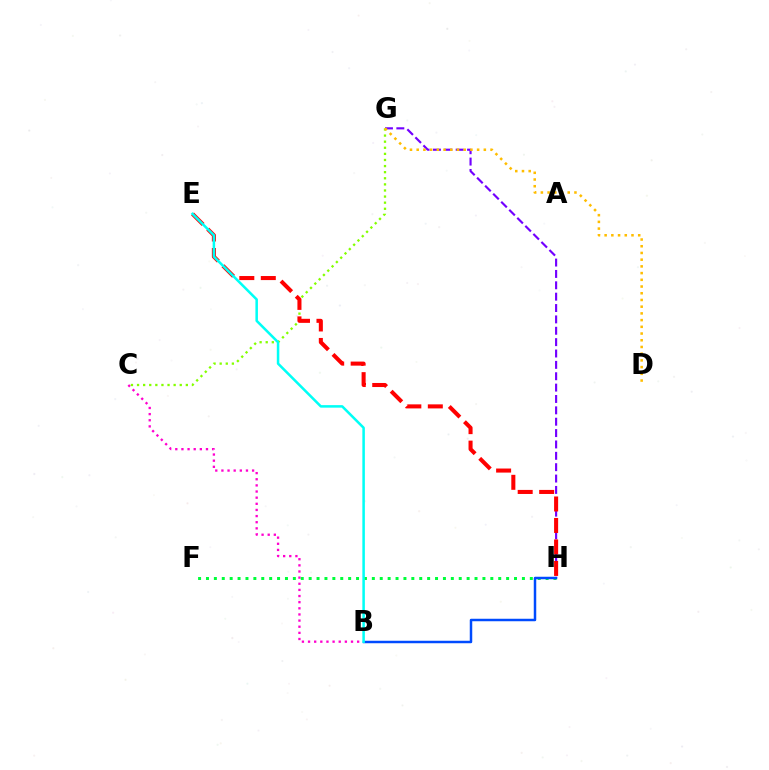{('B', 'C'): [{'color': '#ff00cf', 'line_style': 'dotted', 'thickness': 1.67}], ('G', 'H'): [{'color': '#7200ff', 'line_style': 'dashed', 'thickness': 1.54}], ('C', 'G'): [{'color': '#84ff00', 'line_style': 'dotted', 'thickness': 1.66}], ('E', 'H'): [{'color': '#ff0000', 'line_style': 'dashed', 'thickness': 2.92}], ('F', 'H'): [{'color': '#00ff39', 'line_style': 'dotted', 'thickness': 2.15}], ('B', 'H'): [{'color': '#004bff', 'line_style': 'solid', 'thickness': 1.79}], ('D', 'G'): [{'color': '#ffbd00', 'line_style': 'dotted', 'thickness': 1.82}], ('B', 'E'): [{'color': '#00fff6', 'line_style': 'solid', 'thickness': 1.82}]}